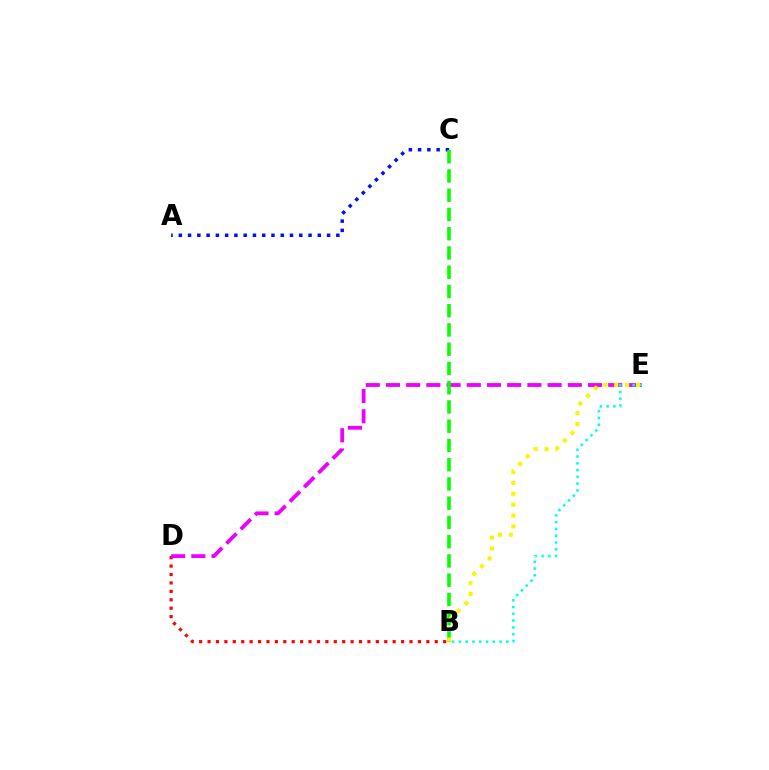{('B', 'D'): [{'color': '#ff0000', 'line_style': 'dotted', 'thickness': 2.29}], ('D', 'E'): [{'color': '#ee00ff', 'line_style': 'dashed', 'thickness': 2.74}], ('A', 'C'): [{'color': '#0010ff', 'line_style': 'dotted', 'thickness': 2.52}], ('B', 'C'): [{'color': '#08ff00', 'line_style': 'dashed', 'thickness': 2.61}], ('B', 'E'): [{'color': '#00fff6', 'line_style': 'dotted', 'thickness': 1.84}, {'color': '#fcf500', 'line_style': 'dotted', 'thickness': 2.96}]}